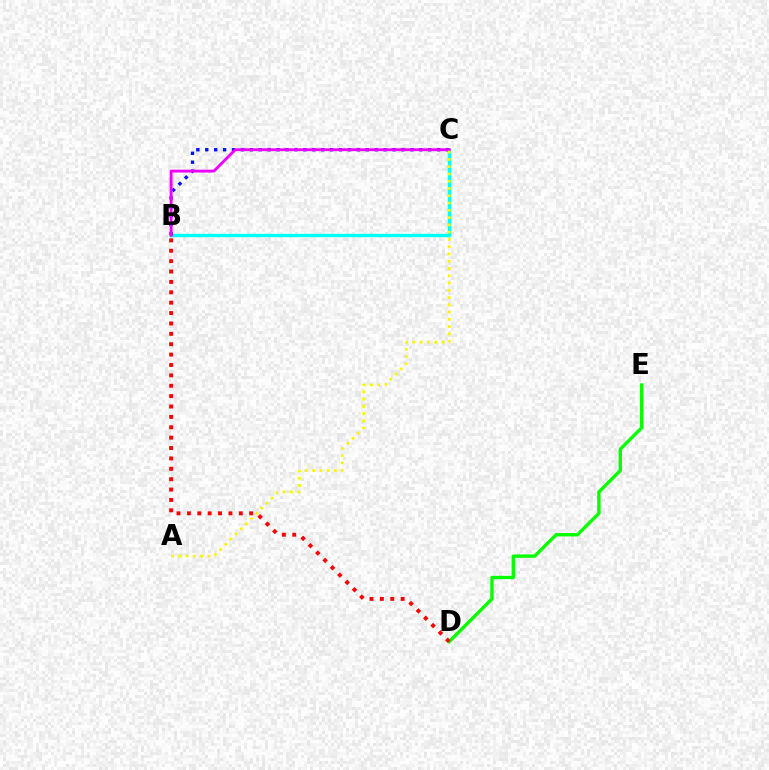{('B', 'C'): [{'color': '#00fff6', 'line_style': 'solid', 'thickness': 2.44}, {'color': '#0010ff', 'line_style': 'dotted', 'thickness': 2.42}, {'color': '#ee00ff', 'line_style': 'solid', 'thickness': 2.06}], ('D', 'E'): [{'color': '#08ff00', 'line_style': 'solid', 'thickness': 2.42}], ('B', 'D'): [{'color': '#ff0000', 'line_style': 'dotted', 'thickness': 2.82}], ('A', 'C'): [{'color': '#fcf500', 'line_style': 'dotted', 'thickness': 1.98}]}